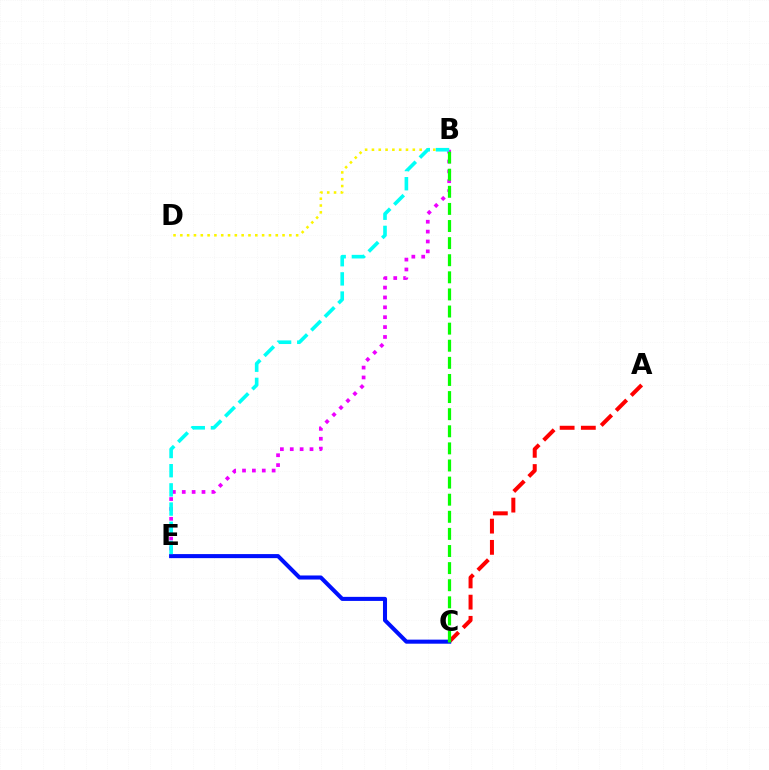{('A', 'C'): [{'color': '#ff0000', 'line_style': 'dashed', 'thickness': 2.88}], ('C', 'E'): [{'color': '#0010ff', 'line_style': 'solid', 'thickness': 2.92}], ('B', 'D'): [{'color': '#fcf500', 'line_style': 'dotted', 'thickness': 1.85}], ('B', 'E'): [{'color': '#ee00ff', 'line_style': 'dotted', 'thickness': 2.68}, {'color': '#00fff6', 'line_style': 'dashed', 'thickness': 2.61}], ('B', 'C'): [{'color': '#08ff00', 'line_style': 'dashed', 'thickness': 2.32}]}